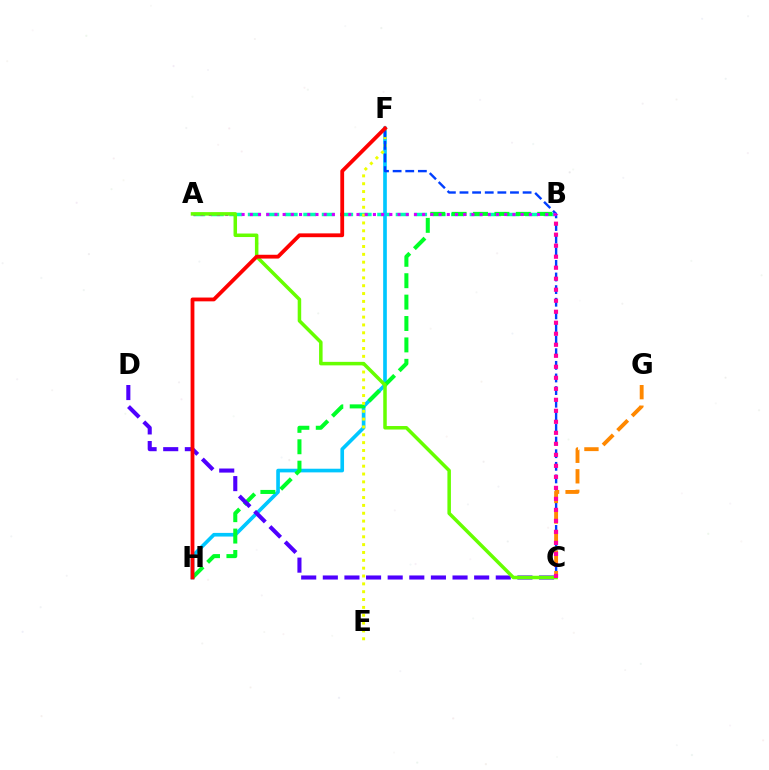{('A', 'B'): [{'color': '#00ffaf', 'line_style': 'dashed', 'thickness': 2.51}, {'color': '#d600ff', 'line_style': 'dotted', 'thickness': 2.23}], ('F', 'H'): [{'color': '#00c7ff', 'line_style': 'solid', 'thickness': 2.63}, {'color': '#ff0000', 'line_style': 'solid', 'thickness': 2.74}], ('B', 'H'): [{'color': '#00ff27', 'line_style': 'dashed', 'thickness': 2.91}], ('E', 'F'): [{'color': '#eeff00', 'line_style': 'dotted', 'thickness': 2.13}], ('C', 'F'): [{'color': '#003fff', 'line_style': 'dashed', 'thickness': 1.71}], ('C', 'D'): [{'color': '#4f00ff', 'line_style': 'dashed', 'thickness': 2.94}], ('A', 'C'): [{'color': '#66ff00', 'line_style': 'solid', 'thickness': 2.53}], ('C', 'G'): [{'color': '#ff8800', 'line_style': 'dashed', 'thickness': 2.79}], ('B', 'C'): [{'color': '#ff00a0', 'line_style': 'dotted', 'thickness': 2.99}]}